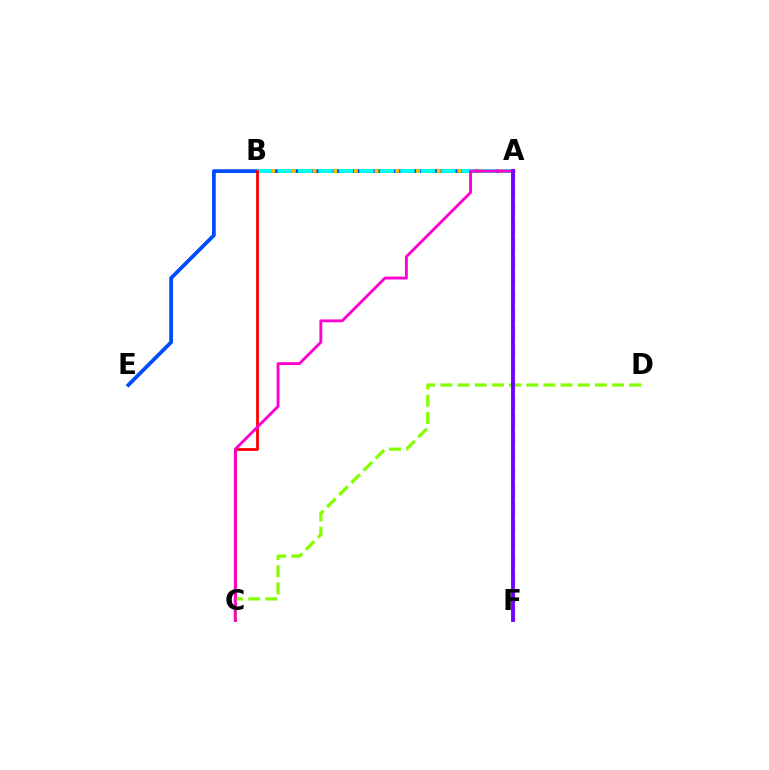{('A', 'E'): [{'color': '#004bff', 'line_style': 'solid', 'thickness': 2.7}], ('A', 'B'): [{'color': '#ffbd00', 'line_style': 'dotted', 'thickness': 2.81}, {'color': '#00fff6', 'line_style': 'dashed', 'thickness': 2.78}], ('A', 'F'): [{'color': '#00ff39', 'line_style': 'dashed', 'thickness': 2.39}, {'color': '#7200ff', 'line_style': 'solid', 'thickness': 2.78}], ('B', 'C'): [{'color': '#ff0000', 'line_style': 'solid', 'thickness': 2.01}], ('C', 'D'): [{'color': '#84ff00', 'line_style': 'dashed', 'thickness': 2.33}], ('A', 'C'): [{'color': '#ff00cf', 'line_style': 'solid', 'thickness': 2.06}]}